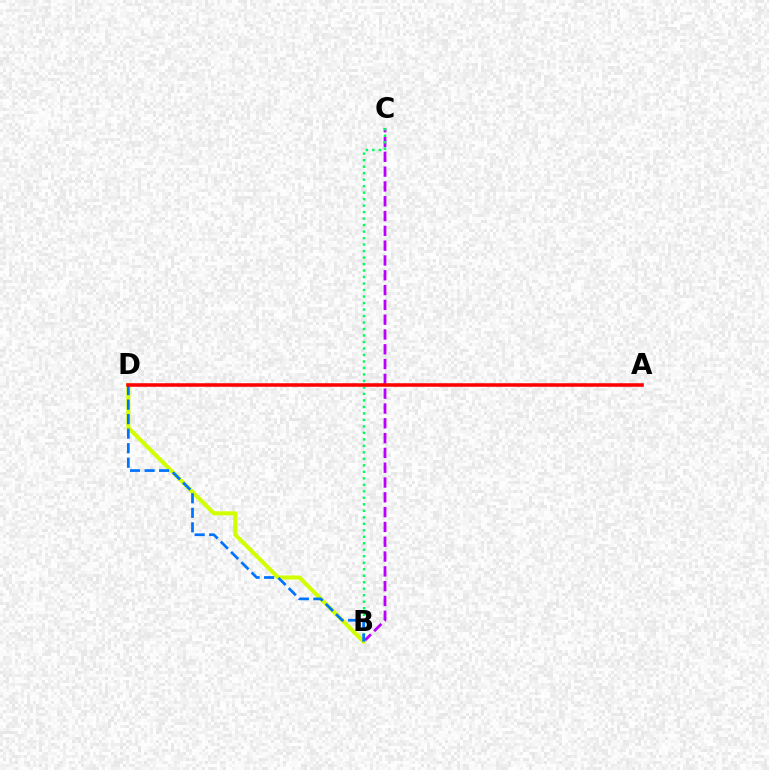{('B', 'C'): [{'color': '#b900ff', 'line_style': 'dashed', 'thickness': 2.01}, {'color': '#00ff5c', 'line_style': 'dotted', 'thickness': 1.76}], ('B', 'D'): [{'color': '#d1ff00', 'line_style': 'solid', 'thickness': 2.92}, {'color': '#0074ff', 'line_style': 'dashed', 'thickness': 1.97}], ('A', 'D'): [{'color': '#ff0000', 'line_style': 'solid', 'thickness': 2.54}]}